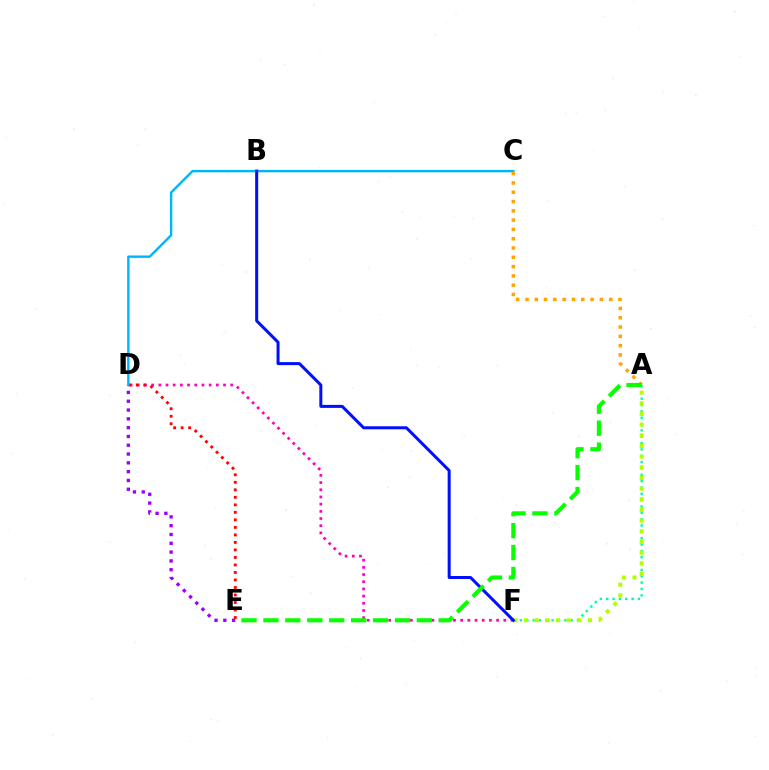{('D', 'E'): [{'color': '#9b00ff', 'line_style': 'dotted', 'thickness': 2.39}, {'color': '#ff0000', 'line_style': 'dotted', 'thickness': 2.04}], ('D', 'F'): [{'color': '#ff00bd', 'line_style': 'dotted', 'thickness': 1.95}], ('C', 'D'): [{'color': '#00b5ff', 'line_style': 'solid', 'thickness': 1.72}], ('A', 'F'): [{'color': '#00ff9d', 'line_style': 'dotted', 'thickness': 1.72}, {'color': '#b3ff00', 'line_style': 'dotted', 'thickness': 2.9}], ('A', 'C'): [{'color': '#ffa500', 'line_style': 'dotted', 'thickness': 2.53}], ('B', 'F'): [{'color': '#0010ff', 'line_style': 'solid', 'thickness': 2.17}], ('A', 'E'): [{'color': '#08ff00', 'line_style': 'dashed', 'thickness': 2.98}]}